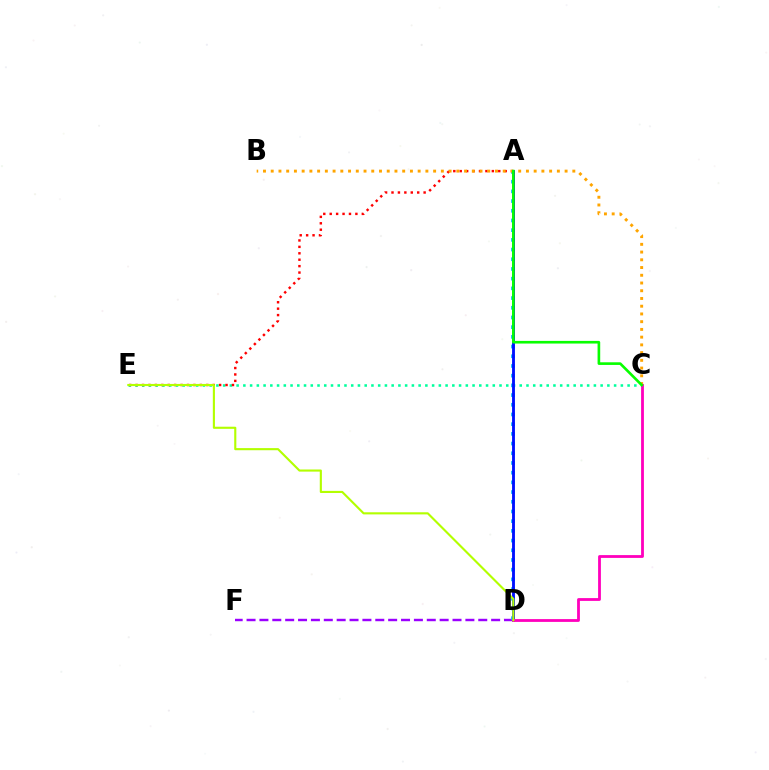{('C', 'E'): [{'color': '#00ff9d', 'line_style': 'dotted', 'thickness': 1.83}], ('A', 'E'): [{'color': '#ff0000', 'line_style': 'dotted', 'thickness': 1.75}], ('D', 'F'): [{'color': '#9b00ff', 'line_style': 'dashed', 'thickness': 1.75}], ('A', 'D'): [{'color': '#00b5ff', 'line_style': 'dotted', 'thickness': 2.64}, {'color': '#0010ff', 'line_style': 'solid', 'thickness': 2.06}], ('B', 'C'): [{'color': '#ffa500', 'line_style': 'dotted', 'thickness': 2.1}], ('C', 'D'): [{'color': '#ff00bd', 'line_style': 'solid', 'thickness': 2.02}], ('D', 'E'): [{'color': '#b3ff00', 'line_style': 'solid', 'thickness': 1.53}], ('A', 'C'): [{'color': '#08ff00', 'line_style': 'solid', 'thickness': 1.9}]}